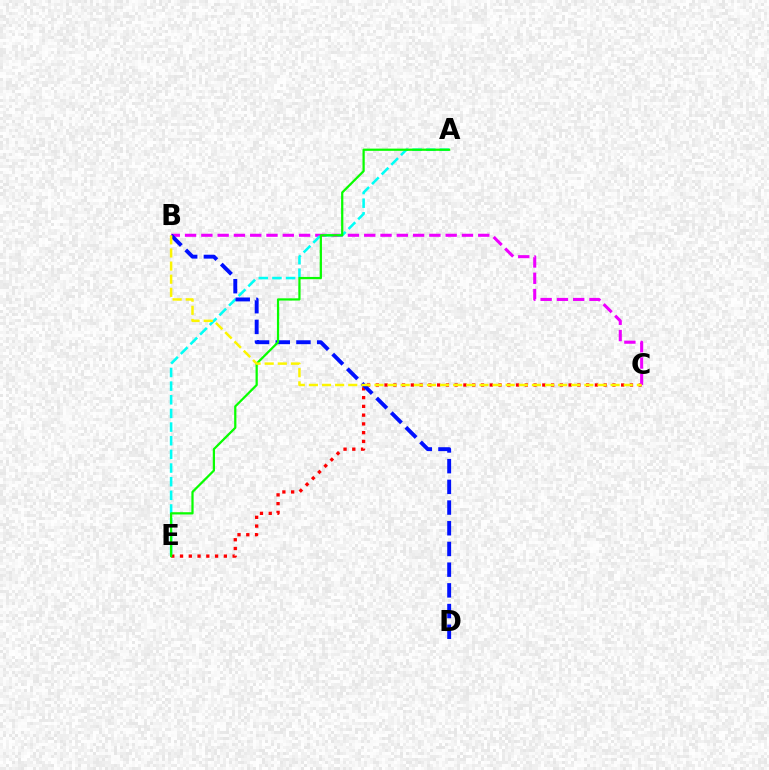{('C', 'E'): [{'color': '#ff0000', 'line_style': 'dotted', 'thickness': 2.38}], ('B', 'C'): [{'color': '#ee00ff', 'line_style': 'dashed', 'thickness': 2.21}, {'color': '#fcf500', 'line_style': 'dashed', 'thickness': 1.78}], ('A', 'E'): [{'color': '#00fff6', 'line_style': 'dashed', 'thickness': 1.85}, {'color': '#08ff00', 'line_style': 'solid', 'thickness': 1.61}], ('B', 'D'): [{'color': '#0010ff', 'line_style': 'dashed', 'thickness': 2.81}]}